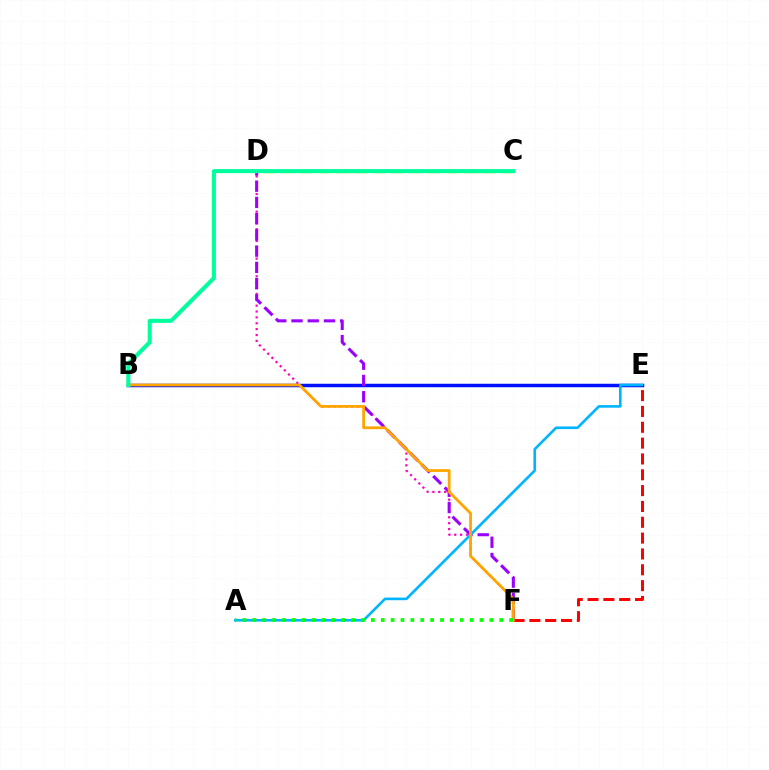{('D', 'F'): [{'color': '#ff00bd', 'line_style': 'dotted', 'thickness': 1.6}, {'color': '#9b00ff', 'line_style': 'dashed', 'thickness': 2.21}], ('B', 'E'): [{'color': '#0010ff', 'line_style': 'solid', 'thickness': 2.52}], ('E', 'F'): [{'color': '#ff0000', 'line_style': 'dashed', 'thickness': 2.15}], ('A', 'E'): [{'color': '#00b5ff', 'line_style': 'solid', 'thickness': 1.9}], ('B', 'F'): [{'color': '#ffa500', 'line_style': 'solid', 'thickness': 2.01}], ('C', 'D'): [{'color': '#b3ff00', 'line_style': 'dashed', 'thickness': 2.48}], ('A', 'F'): [{'color': '#08ff00', 'line_style': 'dotted', 'thickness': 2.68}], ('B', 'C'): [{'color': '#00ff9d', 'line_style': 'solid', 'thickness': 2.92}]}